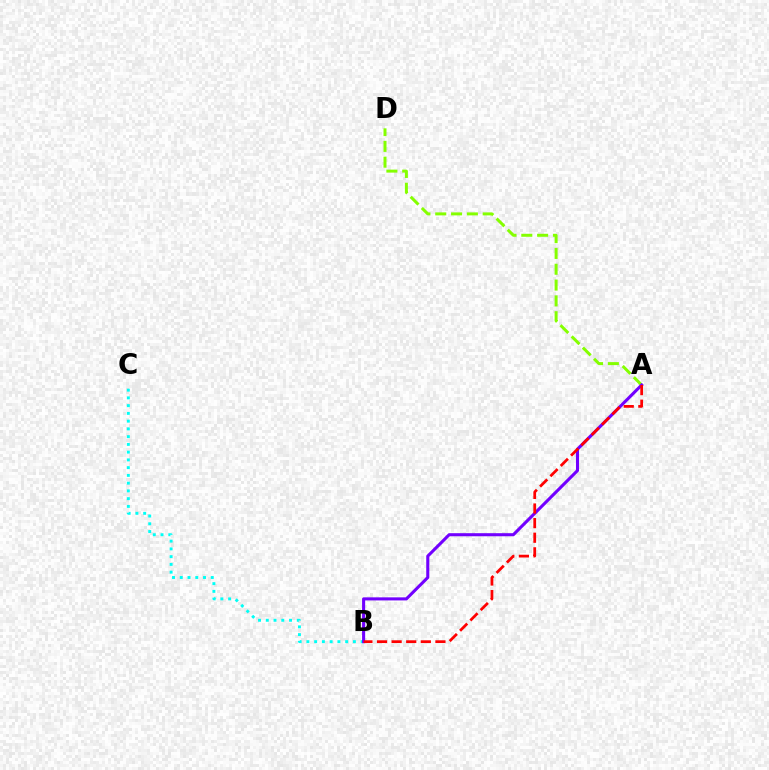{('A', 'D'): [{'color': '#84ff00', 'line_style': 'dashed', 'thickness': 2.15}], ('B', 'C'): [{'color': '#00fff6', 'line_style': 'dotted', 'thickness': 2.11}], ('A', 'B'): [{'color': '#7200ff', 'line_style': 'solid', 'thickness': 2.21}, {'color': '#ff0000', 'line_style': 'dashed', 'thickness': 1.98}]}